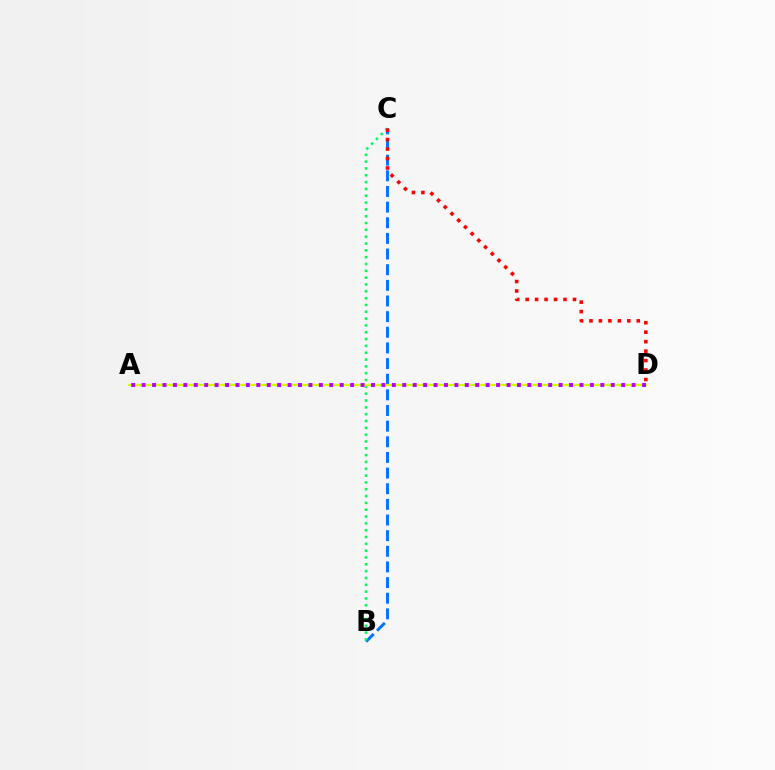{('B', 'C'): [{'color': '#0074ff', 'line_style': 'dashed', 'thickness': 2.13}, {'color': '#00ff5c', 'line_style': 'dotted', 'thickness': 1.85}], ('A', 'D'): [{'color': '#d1ff00', 'line_style': 'solid', 'thickness': 1.62}, {'color': '#b900ff', 'line_style': 'dotted', 'thickness': 2.83}], ('C', 'D'): [{'color': '#ff0000', 'line_style': 'dotted', 'thickness': 2.57}]}